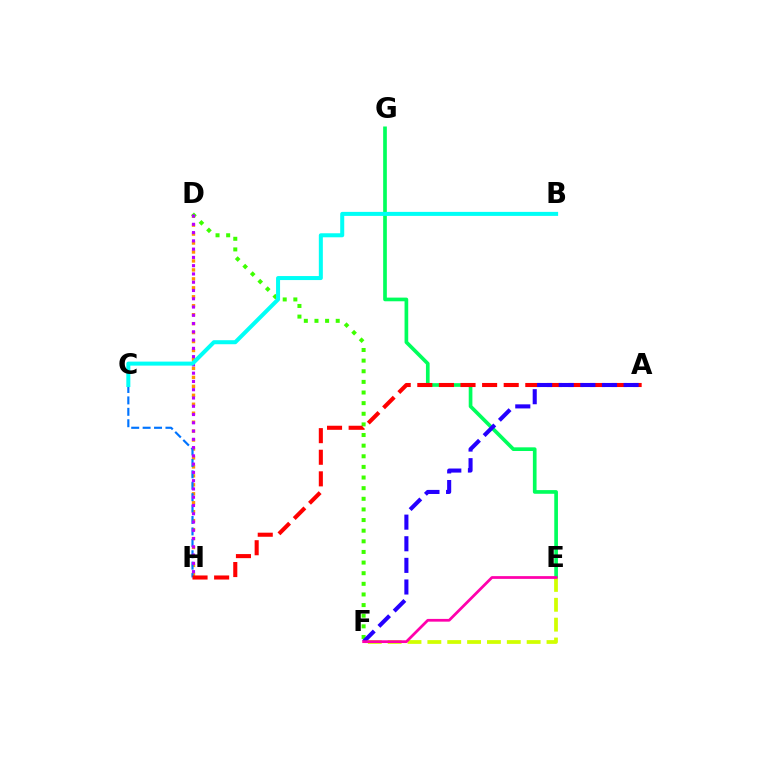{('E', 'G'): [{'color': '#00ff5c', 'line_style': 'solid', 'thickness': 2.65}], ('D', 'H'): [{'color': '#ff9400', 'line_style': 'dotted', 'thickness': 2.43}, {'color': '#b900ff', 'line_style': 'dotted', 'thickness': 2.25}], ('D', 'F'): [{'color': '#3dff00', 'line_style': 'dotted', 'thickness': 2.89}], ('E', 'F'): [{'color': '#d1ff00', 'line_style': 'dashed', 'thickness': 2.7}, {'color': '#ff00ac', 'line_style': 'solid', 'thickness': 1.98}], ('C', 'H'): [{'color': '#0074ff', 'line_style': 'dashed', 'thickness': 1.55}], ('A', 'H'): [{'color': '#ff0000', 'line_style': 'dashed', 'thickness': 2.93}], ('A', 'F'): [{'color': '#2500ff', 'line_style': 'dashed', 'thickness': 2.94}], ('B', 'C'): [{'color': '#00fff6', 'line_style': 'solid', 'thickness': 2.89}]}